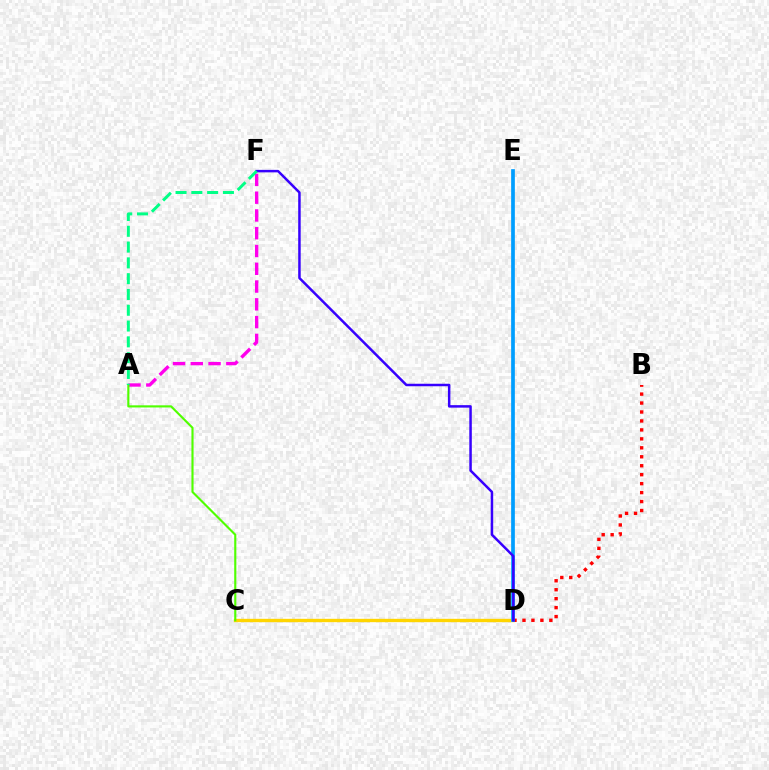{('A', 'F'): [{'color': '#ff00ed', 'line_style': 'dashed', 'thickness': 2.41}, {'color': '#00ff86', 'line_style': 'dashed', 'thickness': 2.15}], ('C', 'D'): [{'color': '#ffd500', 'line_style': 'solid', 'thickness': 2.42}], ('B', 'D'): [{'color': '#ff0000', 'line_style': 'dotted', 'thickness': 2.43}], ('A', 'C'): [{'color': '#4fff00', 'line_style': 'solid', 'thickness': 1.54}], ('D', 'E'): [{'color': '#009eff', 'line_style': 'solid', 'thickness': 2.66}], ('D', 'F'): [{'color': '#3700ff', 'line_style': 'solid', 'thickness': 1.79}]}